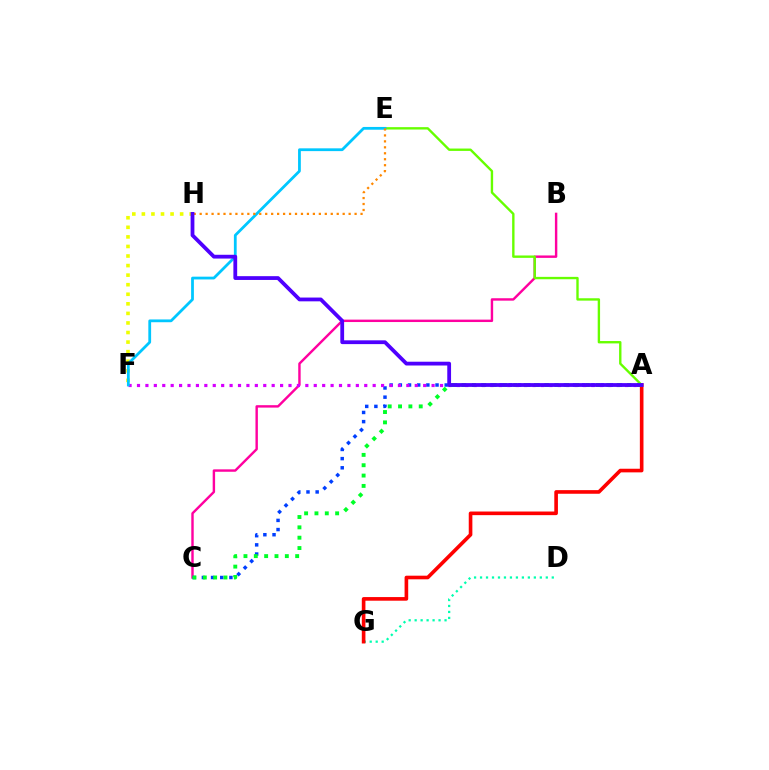{('F', 'H'): [{'color': '#eeff00', 'line_style': 'dotted', 'thickness': 2.6}], ('B', 'C'): [{'color': '#ff00a0', 'line_style': 'solid', 'thickness': 1.74}], ('A', 'C'): [{'color': '#003fff', 'line_style': 'dotted', 'thickness': 2.49}, {'color': '#00ff27', 'line_style': 'dotted', 'thickness': 2.81}], ('D', 'G'): [{'color': '#00ffaf', 'line_style': 'dotted', 'thickness': 1.62}], ('A', 'E'): [{'color': '#66ff00', 'line_style': 'solid', 'thickness': 1.71}], ('A', 'F'): [{'color': '#d600ff', 'line_style': 'dotted', 'thickness': 2.29}], ('E', 'F'): [{'color': '#00c7ff', 'line_style': 'solid', 'thickness': 2.0}], ('E', 'H'): [{'color': '#ff8800', 'line_style': 'dotted', 'thickness': 1.62}], ('A', 'G'): [{'color': '#ff0000', 'line_style': 'solid', 'thickness': 2.61}], ('A', 'H'): [{'color': '#4f00ff', 'line_style': 'solid', 'thickness': 2.73}]}